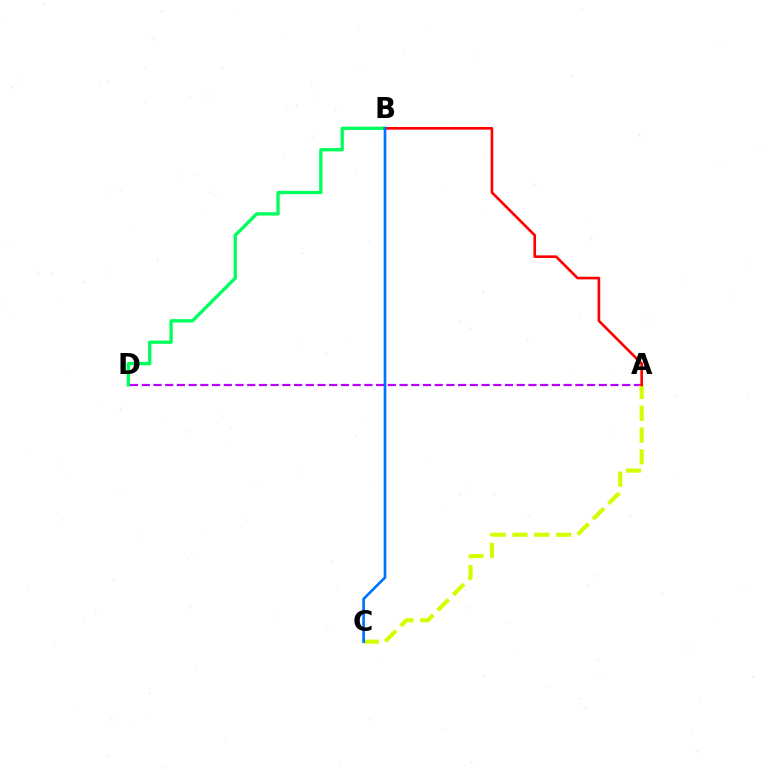{('B', 'D'): [{'color': '#00ff5c', 'line_style': 'solid', 'thickness': 2.39}], ('A', 'D'): [{'color': '#b900ff', 'line_style': 'dashed', 'thickness': 1.59}], ('A', 'C'): [{'color': '#d1ff00', 'line_style': 'dashed', 'thickness': 2.96}], ('A', 'B'): [{'color': '#ff0000', 'line_style': 'solid', 'thickness': 1.89}], ('B', 'C'): [{'color': '#0074ff', 'line_style': 'solid', 'thickness': 1.94}]}